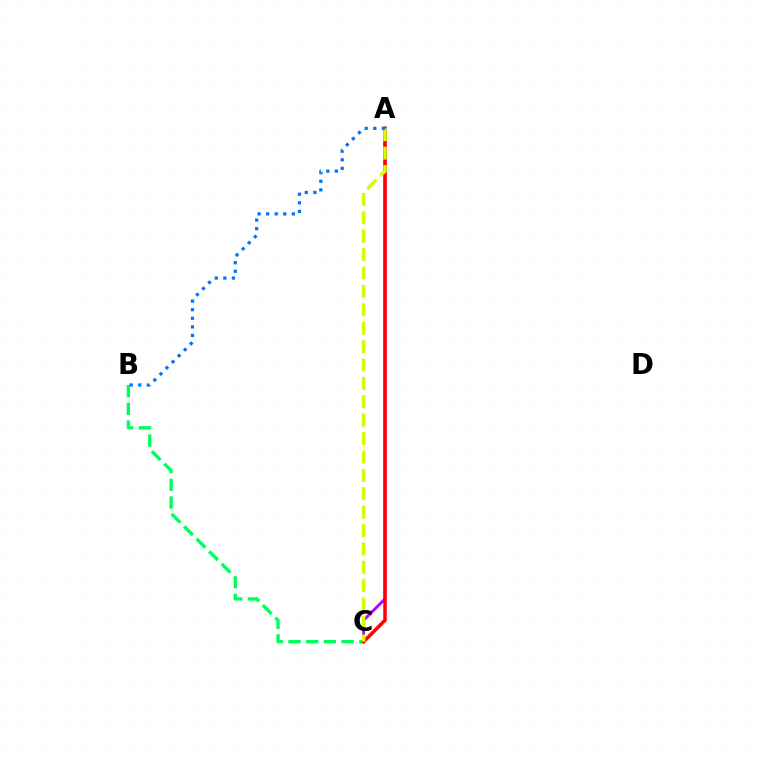{('B', 'C'): [{'color': '#00ff5c', 'line_style': 'dashed', 'thickness': 2.4}], ('A', 'C'): [{'color': '#b900ff', 'line_style': 'solid', 'thickness': 2.08}, {'color': '#ff0000', 'line_style': 'solid', 'thickness': 2.52}, {'color': '#d1ff00', 'line_style': 'dashed', 'thickness': 2.5}], ('A', 'B'): [{'color': '#0074ff', 'line_style': 'dotted', 'thickness': 2.33}]}